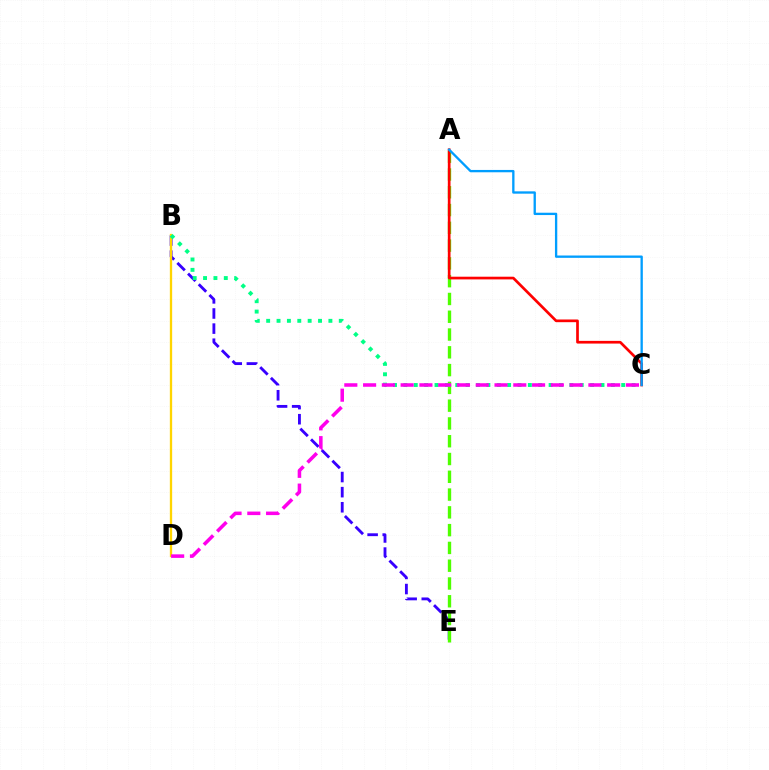{('B', 'E'): [{'color': '#3700ff', 'line_style': 'dashed', 'thickness': 2.05}], ('A', 'E'): [{'color': '#4fff00', 'line_style': 'dashed', 'thickness': 2.42}], ('B', 'D'): [{'color': '#ffd500', 'line_style': 'solid', 'thickness': 1.67}], ('B', 'C'): [{'color': '#00ff86', 'line_style': 'dotted', 'thickness': 2.82}], ('A', 'C'): [{'color': '#ff0000', 'line_style': 'solid', 'thickness': 1.94}, {'color': '#009eff', 'line_style': 'solid', 'thickness': 1.68}], ('C', 'D'): [{'color': '#ff00ed', 'line_style': 'dashed', 'thickness': 2.55}]}